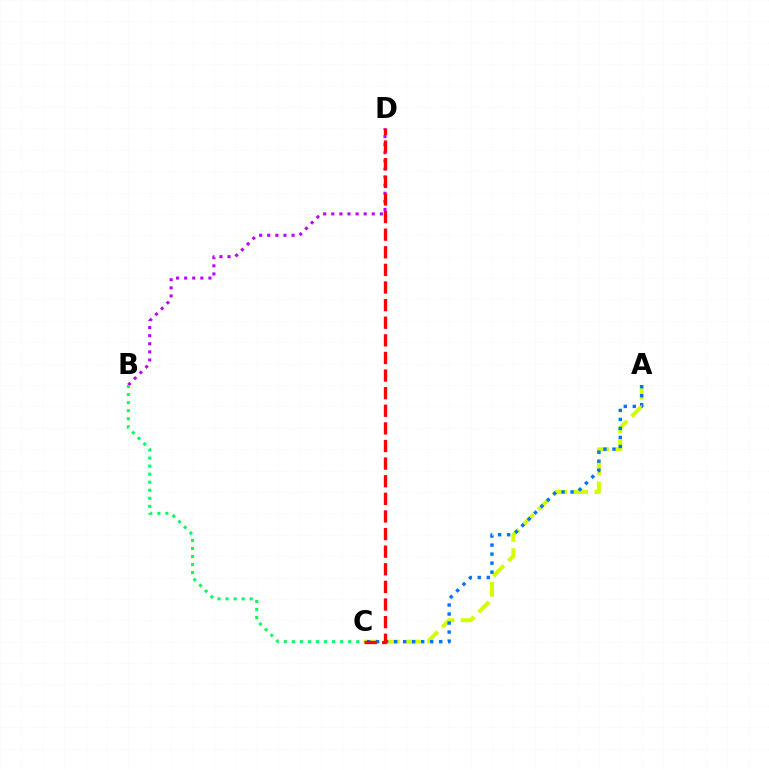{('A', 'C'): [{'color': '#d1ff00', 'line_style': 'dashed', 'thickness': 2.88}, {'color': '#0074ff', 'line_style': 'dotted', 'thickness': 2.45}], ('B', 'D'): [{'color': '#b900ff', 'line_style': 'dotted', 'thickness': 2.2}], ('B', 'C'): [{'color': '#00ff5c', 'line_style': 'dotted', 'thickness': 2.19}], ('C', 'D'): [{'color': '#ff0000', 'line_style': 'dashed', 'thickness': 2.39}]}